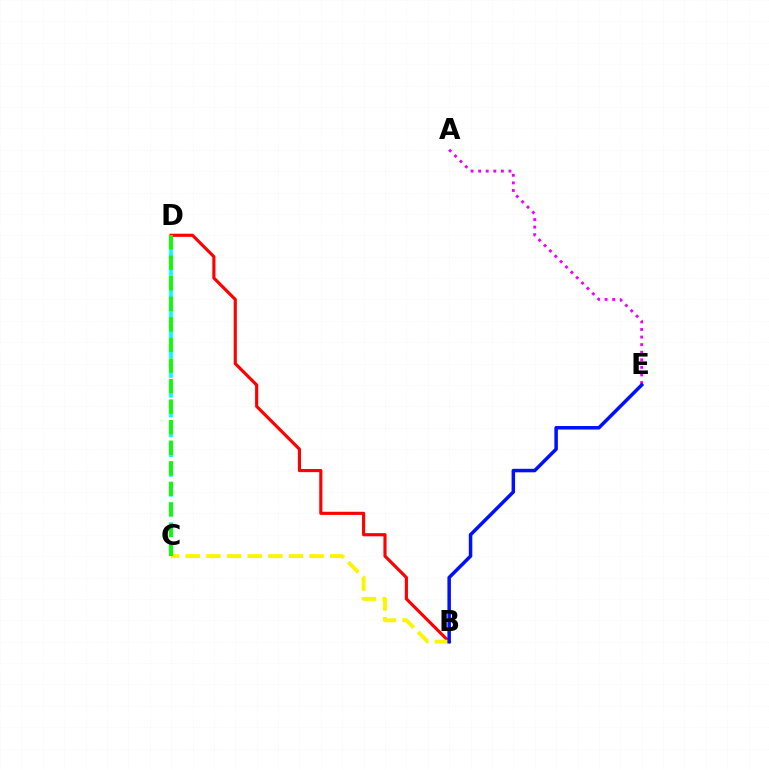{('A', 'E'): [{'color': '#ee00ff', 'line_style': 'dotted', 'thickness': 2.06}], ('C', 'D'): [{'color': '#00fff6', 'line_style': 'dashed', 'thickness': 2.69}, {'color': '#08ff00', 'line_style': 'dashed', 'thickness': 2.79}], ('B', 'D'): [{'color': '#ff0000', 'line_style': 'solid', 'thickness': 2.26}], ('B', 'C'): [{'color': '#fcf500', 'line_style': 'dashed', 'thickness': 2.8}], ('B', 'E'): [{'color': '#0010ff', 'line_style': 'solid', 'thickness': 2.52}]}